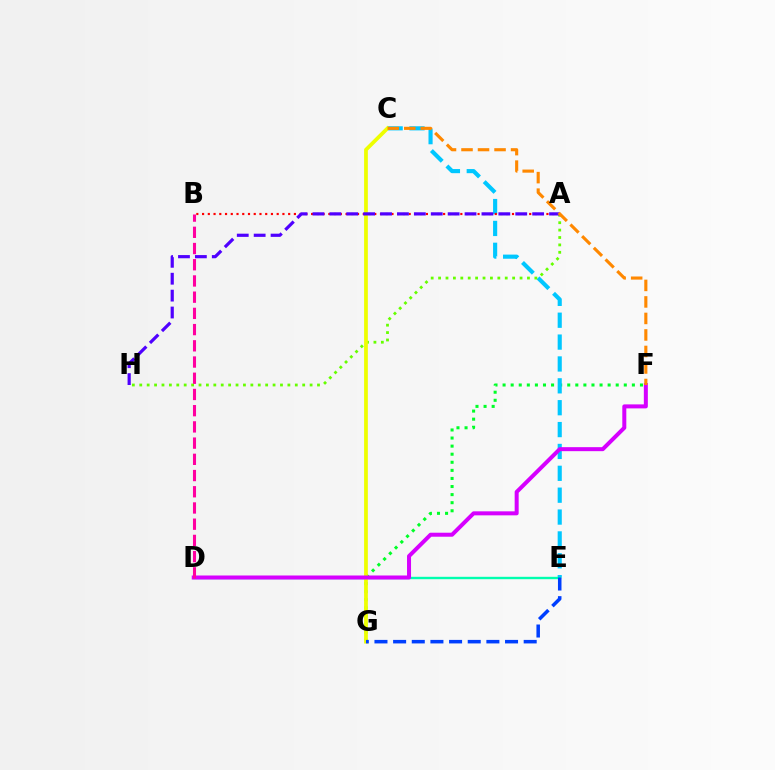{('F', 'G'): [{'color': '#00ff27', 'line_style': 'dotted', 'thickness': 2.2}], ('C', 'E'): [{'color': '#00c7ff', 'line_style': 'dashed', 'thickness': 2.97}], ('A', 'H'): [{'color': '#66ff00', 'line_style': 'dotted', 'thickness': 2.01}, {'color': '#4f00ff', 'line_style': 'dashed', 'thickness': 2.3}], ('D', 'E'): [{'color': '#00ffaf', 'line_style': 'solid', 'thickness': 1.71}], ('C', 'G'): [{'color': '#eeff00', 'line_style': 'solid', 'thickness': 2.69}], ('D', 'F'): [{'color': '#d600ff', 'line_style': 'solid', 'thickness': 2.88}], ('B', 'D'): [{'color': '#ff00a0', 'line_style': 'dashed', 'thickness': 2.2}], ('A', 'B'): [{'color': '#ff0000', 'line_style': 'dotted', 'thickness': 1.56}], ('E', 'G'): [{'color': '#003fff', 'line_style': 'dashed', 'thickness': 2.53}], ('C', 'F'): [{'color': '#ff8800', 'line_style': 'dashed', 'thickness': 2.24}]}